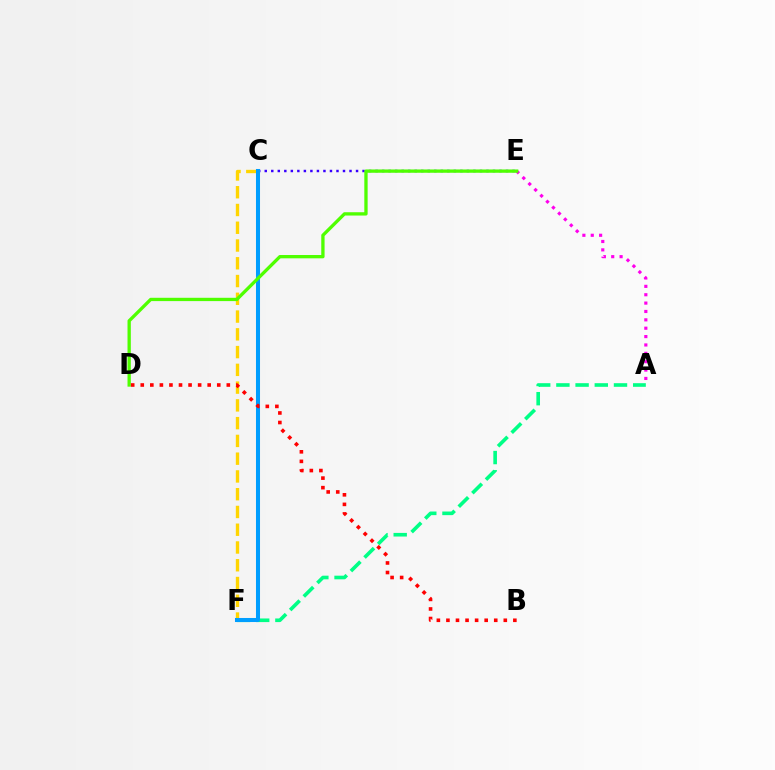{('C', 'E'): [{'color': '#3700ff', 'line_style': 'dotted', 'thickness': 1.77}], ('C', 'F'): [{'color': '#ffd500', 'line_style': 'dashed', 'thickness': 2.41}, {'color': '#009eff', 'line_style': 'solid', 'thickness': 2.91}], ('A', 'F'): [{'color': '#00ff86', 'line_style': 'dashed', 'thickness': 2.61}], ('A', 'E'): [{'color': '#ff00ed', 'line_style': 'dotted', 'thickness': 2.27}], ('D', 'E'): [{'color': '#4fff00', 'line_style': 'solid', 'thickness': 2.39}], ('B', 'D'): [{'color': '#ff0000', 'line_style': 'dotted', 'thickness': 2.6}]}